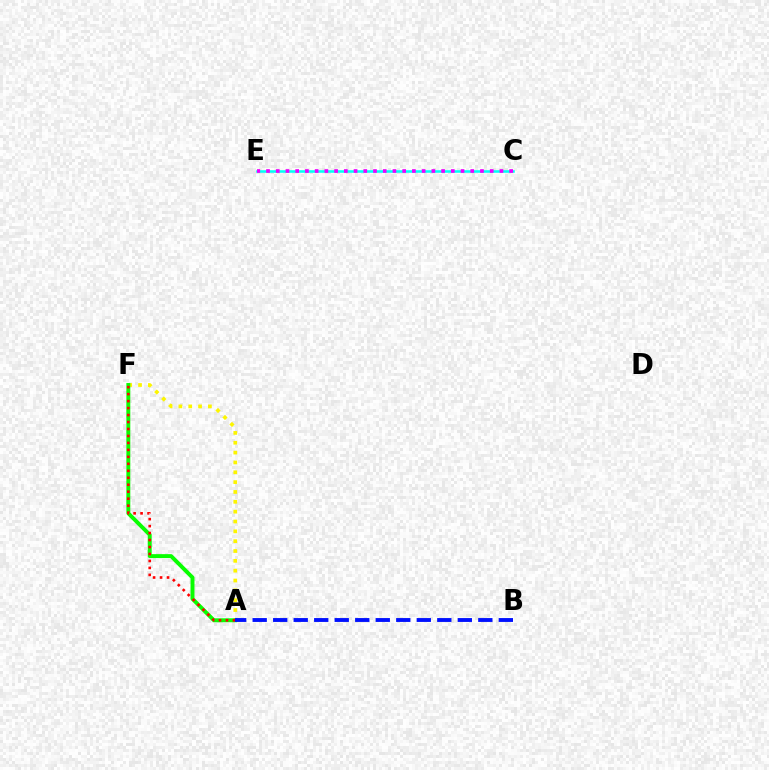{('A', 'F'): [{'color': '#fcf500', 'line_style': 'dotted', 'thickness': 2.67}, {'color': '#08ff00', 'line_style': 'solid', 'thickness': 2.83}, {'color': '#ff0000', 'line_style': 'dotted', 'thickness': 1.89}], ('C', 'E'): [{'color': '#00fff6', 'line_style': 'solid', 'thickness': 1.83}, {'color': '#ee00ff', 'line_style': 'dotted', 'thickness': 2.64}], ('A', 'B'): [{'color': '#0010ff', 'line_style': 'dashed', 'thickness': 2.79}]}